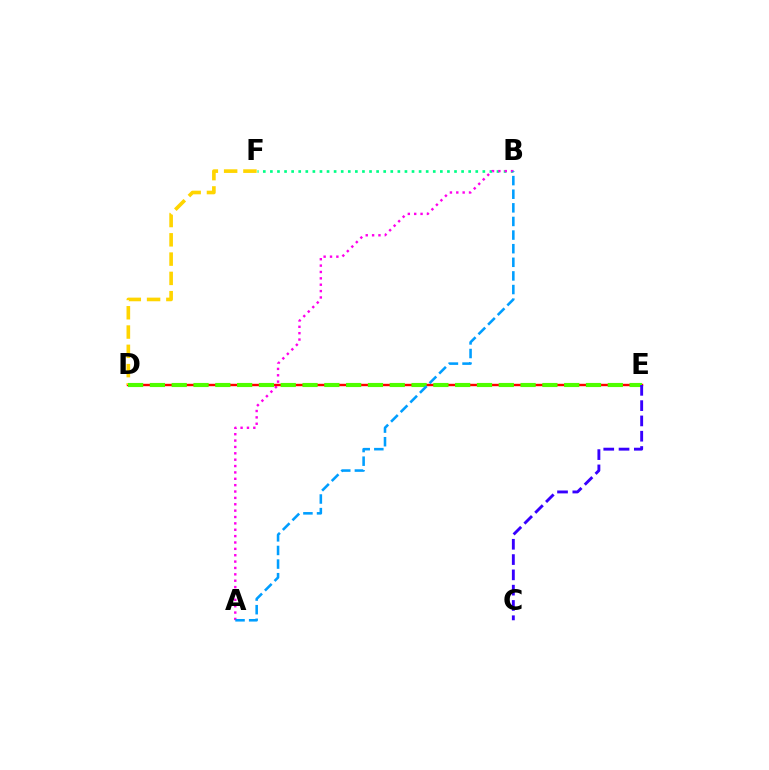{('B', 'F'): [{'color': '#00ff86', 'line_style': 'dotted', 'thickness': 1.92}], ('A', 'B'): [{'color': '#ff00ed', 'line_style': 'dotted', 'thickness': 1.73}, {'color': '#009eff', 'line_style': 'dashed', 'thickness': 1.85}], ('D', 'E'): [{'color': '#ff0000', 'line_style': 'solid', 'thickness': 1.74}, {'color': '#4fff00', 'line_style': 'dashed', 'thickness': 2.96}], ('D', 'F'): [{'color': '#ffd500', 'line_style': 'dashed', 'thickness': 2.62}], ('C', 'E'): [{'color': '#3700ff', 'line_style': 'dashed', 'thickness': 2.08}]}